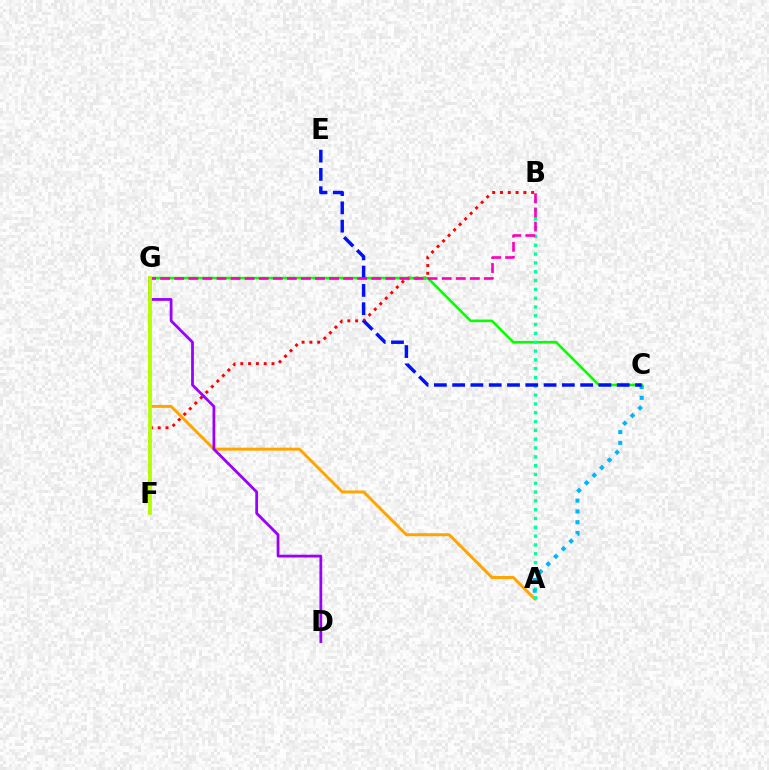{('B', 'F'): [{'color': '#ff0000', 'line_style': 'dotted', 'thickness': 2.12}], ('C', 'G'): [{'color': '#08ff00', 'line_style': 'solid', 'thickness': 1.88}], ('A', 'G'): [{'color': '#ffa500', 'line_style': 'solid', 'thickness': 2.13}], ('A', 'B'): [{'color': '#00ff9d', 'line_style': 'dotted', 'thickness': 2.39}], ('D', 'G'): [{'color': '#9b00ff', 'line_style': 'solid', 'thickness': 2.0}], ('A', 'C'): [{'color': '#00b5ff', 'line_style': 'dotted', 'thickness': 2.93}], ('C', 'E'): [{'color': '#0010ff', 'line_style': 'dashed', 'thickness': 2.48}], ('B', 'G'): [{'color': '#ff00bd', 'line_style': 'dashed', 'thickness': 1.91}], ('F', 'G'): [{'color': '#b3ff00', 'line_style': 'solid', 'thickness': 2.72}]}